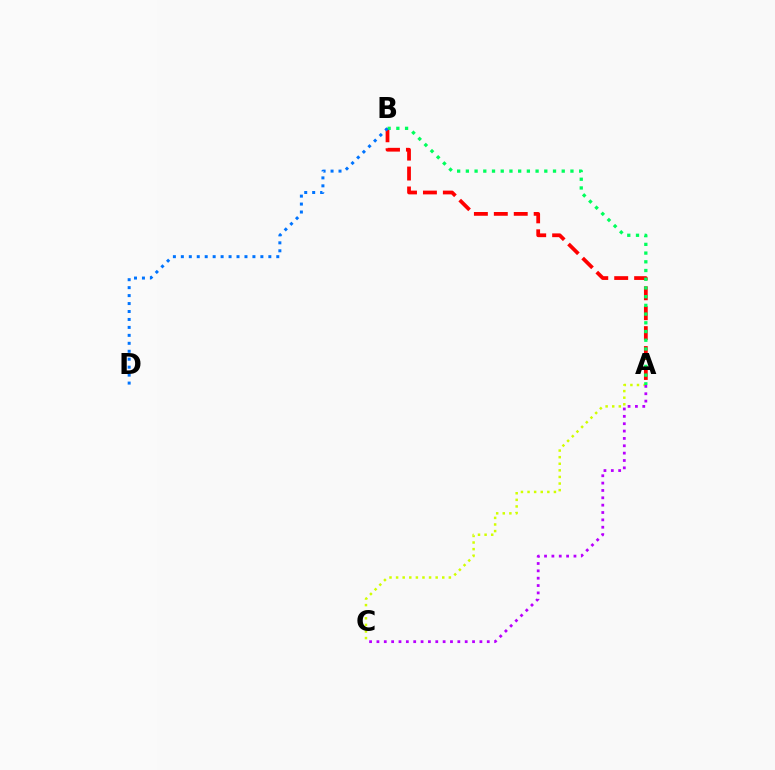{('A', 'C'): [{'color': '#d1ff00', 'line_style': 'dotted', 'thickness': 1.79}, {'color': '#b900ff', 'line_style': 'dotted', 'thickness': 2.0}], ('A', 'B'): [{'color': '#ff0000', 'line_style': 'dashed', 'thickness': 2.71}, {'color': '#00ff5c', 'line_style': 'dotted', 'thickness': 2.37}], ('B', 'D'): [{'color': '#0074ff', 'line_style': 'dotted', 'thickness': 2.16}]}